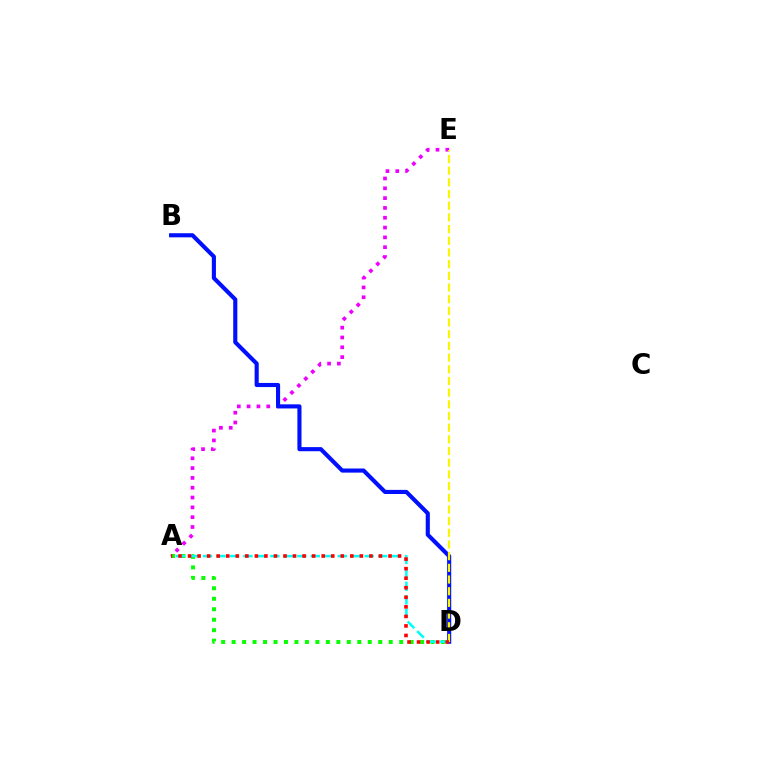{('A', 'E'): [{'color': '#ee00ff', 'line_style': 'dotted', 'thickness': 2.67}], ('B', 'D'): [{'color': '#0010ff', 'line_style': 'solid', 'thickness': 2.96}], ('A', 'D'): [{'color': '#08ff00', 'line_style': 'dotted', 'thickness': 2.85}, {'color': '#00fff6', 'line_style': 'dashed', 'thickness': 1.83}, {'color': '#ff0000', 'line_style': 'dotted', 'thickness': 2.59}], ('D', 'E'): [{'color': '#fcf500', 'line_style': 'dashed', 'thickness': 1.59}]}